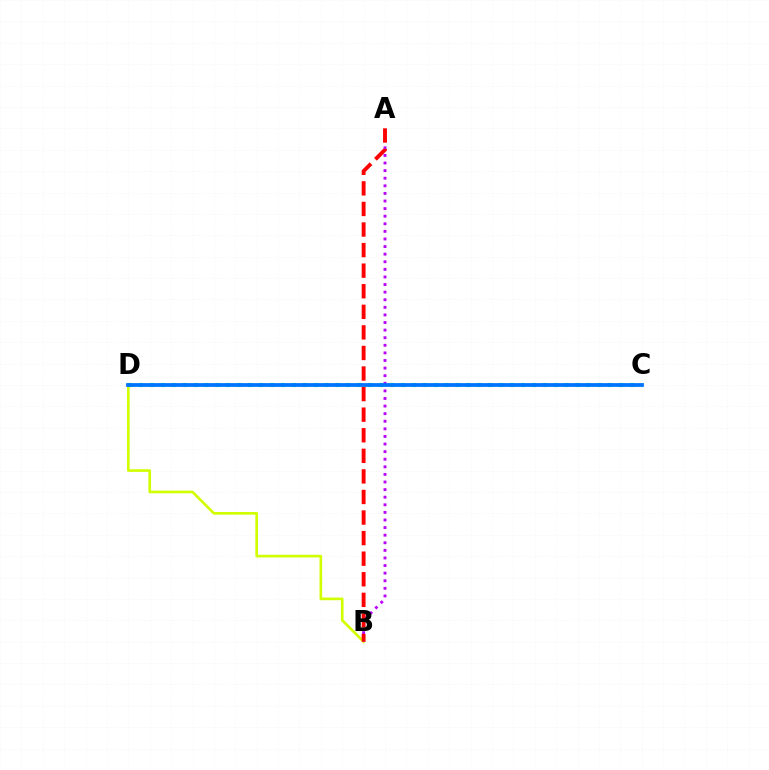{('B', 'D'): [{'color': '#d1ff00', 'line_style': 'solid', 'thickness': 1.91}], ('A', 'B'): [{'color': '#b900ff', 'line_style': 'dotted', 'thickness': 2.06}, {'color': '#ff0000', 'line_style': 'dashed', 'thickness': 2.79}], ('C', 'D'): [{'color': '#00ff5c', 'line_style': 'dotted', 'thickness': 2.97}, {'color': '#0074ff', 'line_style': 'solid', 'thickness': 2.71}]}